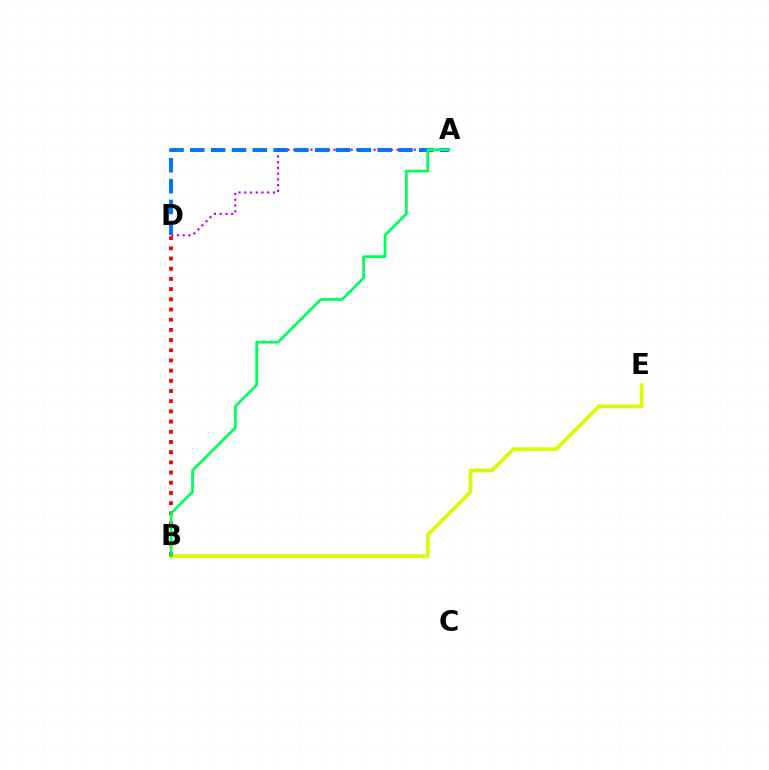{('B', 'E'): [{'color': '#d1ff00', 'line_style': 'solid', 'thickness': 2.59}], ('B', 'D'): [{'color': '#ff0000', 'line_style': 'dotted', 'thickness': 2.77}], ('A', 'D'): [{'color': '#b900ff', 'line_style': 'dotted', 'thickness': 1.56}, {'color': '#0074ff', 'line_style': 'dashed', 'thickness': 2.83}], ('A', 'B'): [{'color': '#00ff5c', 'line_style': 'solid', 'thickness': 1.96}]}